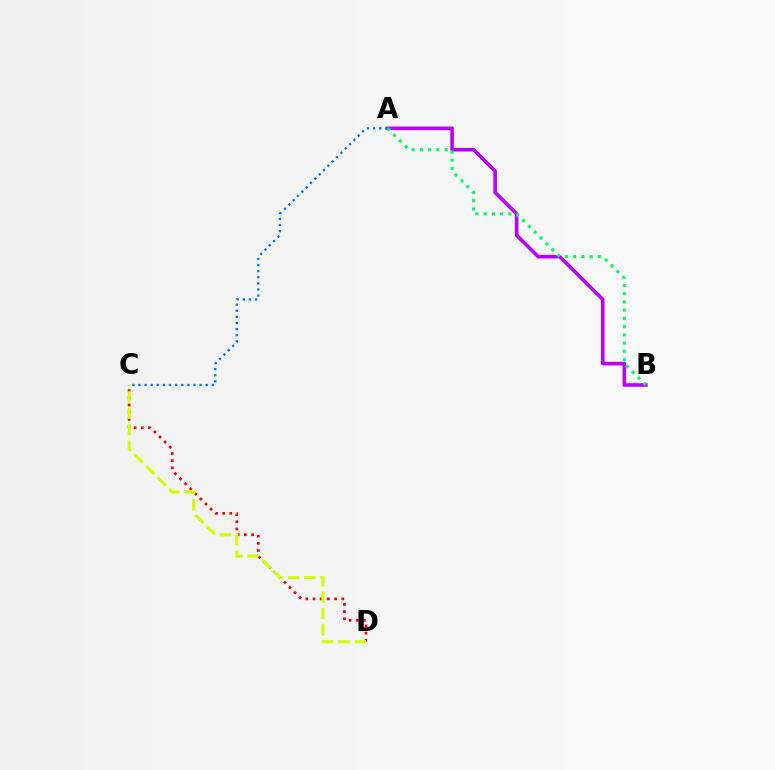{('A', 'B'): [{'color': '#b900ff', 'line_style': 'solid', 'thickness': 2.6}, {'color': '#00ff5c', 'line_style': 'dotted', 'thickness': 2.24}], ('C', 'D'): [{'color': '#ff0000', 'line_style': 'dotted', 'thickness': 1.95}, {'color': '#d1ff00', 'line_style': 'dashed', 'thickness': 2.22}], ('A', 'C'): [{'color': '#0074ff', 'line_style': 'dotted', 'thickness': 1.66}]}